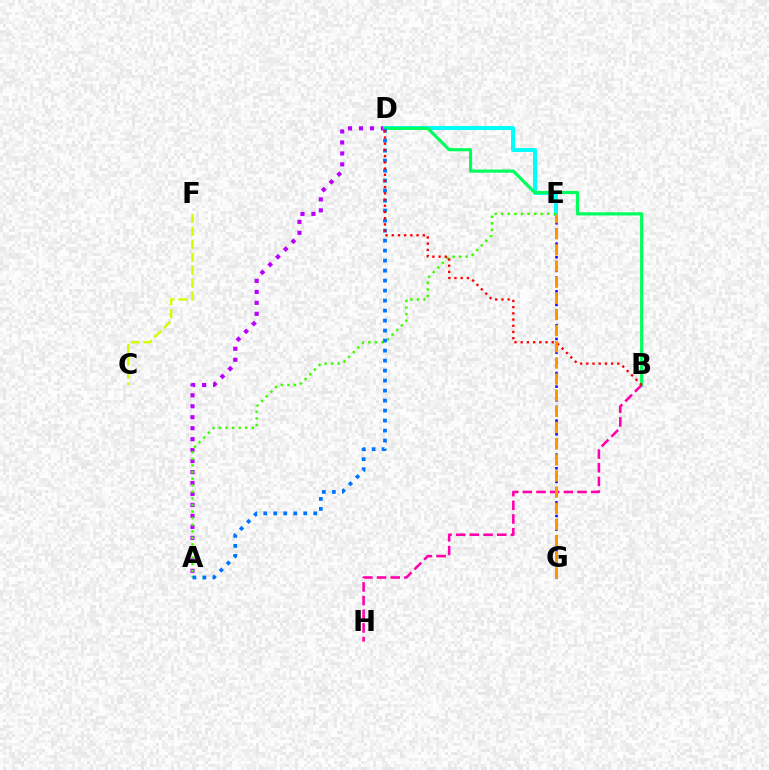{('A', 'D'): [{'color': '#b900ff', 'line_style': 'dotted', 'thickness': 2.98}, {'color': '#0074ff', 'line_style': 'dotted', 'thickness': 2.72}], ('D', 'E'): [{'color': '#00fff6', 'line_style': 'solid', 'thickness': 2.86}], ('A', 'E'): [{'color': '#3dff00', 'line_style': 'dotted', 'thickness': 1.79}], ('E', 'G'): [{'color': '#2500ff', 'line_style': 'dotted', 'thickness': 1.85}, {'color': '#ff9400', 'line_style': 'dashed', 'thickness': 2.19}], ('B', 'D'): [{'color': '#00ff5c', 'line_style': 'solid', 'thickness': 2.28}, {'color': '#ff0000', 'line_style': 'dotted', 'thickness': 1.69}], ('B', 'H'): [{'color': '#ff00ac', 'line_style': 'dashed', 'thickness': 1.86}], ('C', 'F'): [{'color': '#d1ff00', 'line_style': 'dashed', 'thickness': 1.76}]}